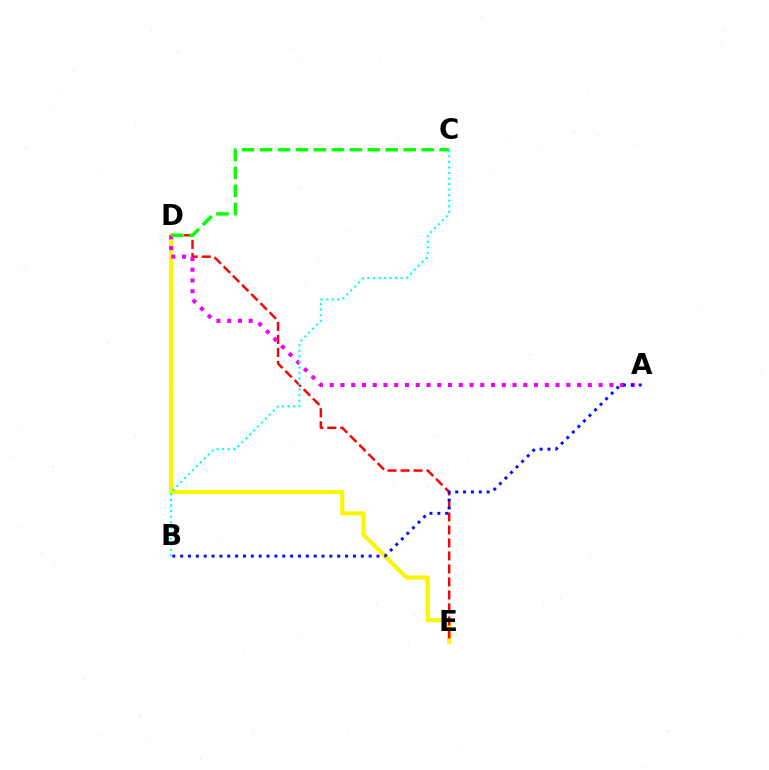{('D', 'E'): [{'color': '#fcf500', 'line_style': 'solid', 'thickness': 2.99}, {'color': '#ff0000', 'line_style': 'dashed', 'thickness': 1.77}], ('A', 'D'): [{'color': '#ee00ff', 'line_style': 'dotted', 'thickness': 2.92}], ('A', 'B'): [{'color': '#0010ff', 'line_style': 'dotted', 'thickness': 2.13}], ('C', 'D'): [{'color': '#08ff00', 'line_style': 'dashed', 'thickness': 2.44}], ('B', 'C'): [{'color': '#00fff6', 'line_style': 'dotted', 'thickness': 1.51}]}